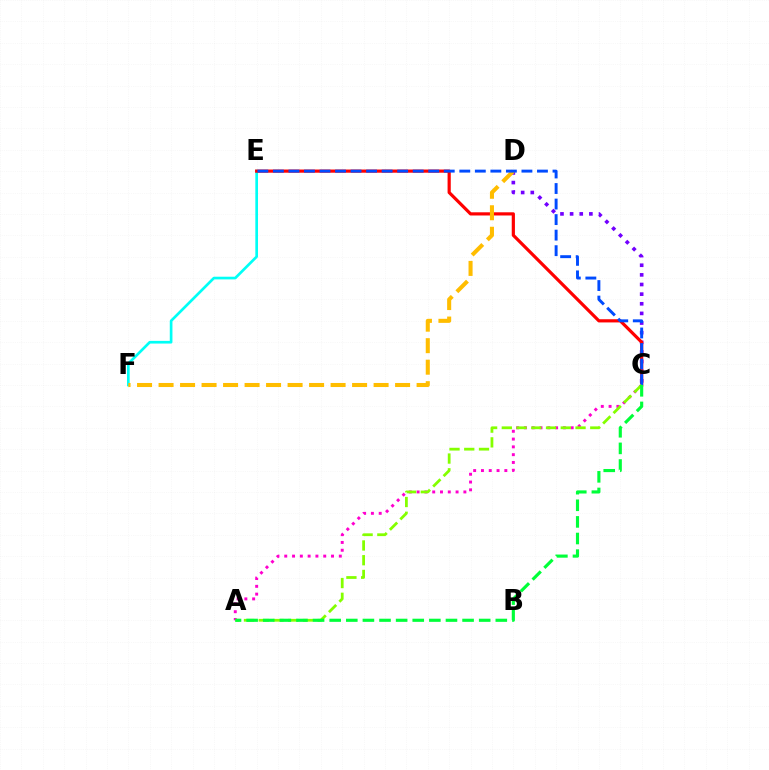{('E', 'F'): [{'color': '#00fff6', 'line_style': 'solid', 'thickness': 1.93}], ('C', 'D'): [{'color': '#7200ff', 'line_style': 'dotted', 'thickness': 2.62}], ('A', 'C'): [{'color': '#ff00cf', 'line_style': 'dotted', 'thickness': 2.12}, {'color': '#84ff00', 'line_style': 'dashed', 'thickness': 2.0}, {'color': '#00ff39', 'line_style': 'dashed', 'thickness': 2.26}], ('C', 'E'): [{'color': '#ff0000', 'line_style': 'solid', 'thickness': 2.3}, {'color': '#004bff', 'line_style': 'dashed', 'thickness': 2.11}], ('D', 'F'): [{'color': '#ffbd00', 'line_style': 'dashed', 'thickness': 2.92}]}